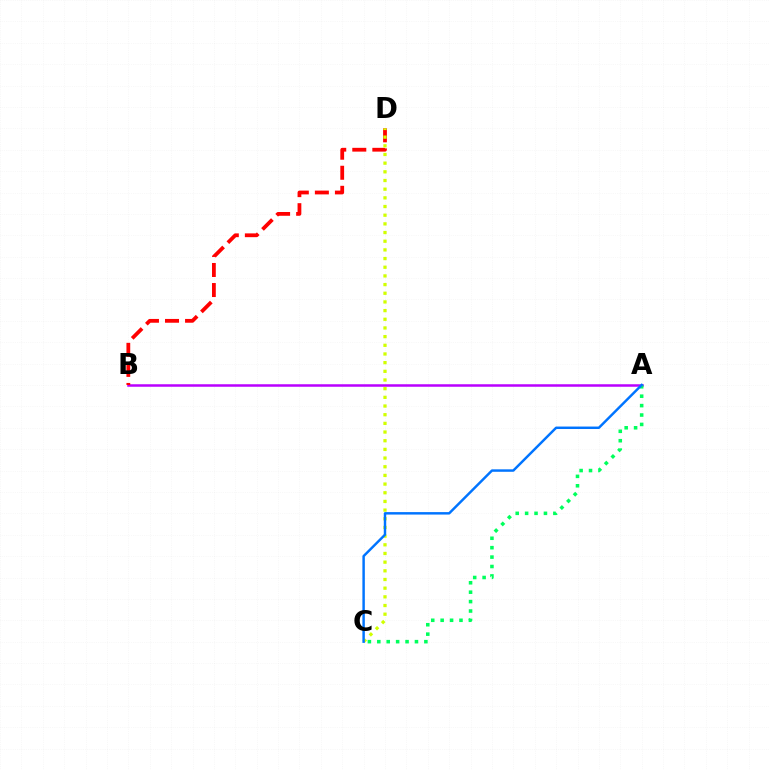{('A', 'B'): [{'color': '#b900ff', 'line_style': 'solid', 'thickness': 1.81}], ('B', 'D'): [{'color': '#ff0000', 'line_style': 'dashed', 'thickness': 2.72}], ('C', 'D'): [{'color': '#d1ff00', 'line_style': 'dotted', 'thickness': 2.36}], ('A', 'C'): [{'color': '#00ff5c', 'line_style': 'dotted', 'thickness': 2.56}, {'color': '#0074ff', 'line_style': 'solid', 'thickness': 1.77}]}